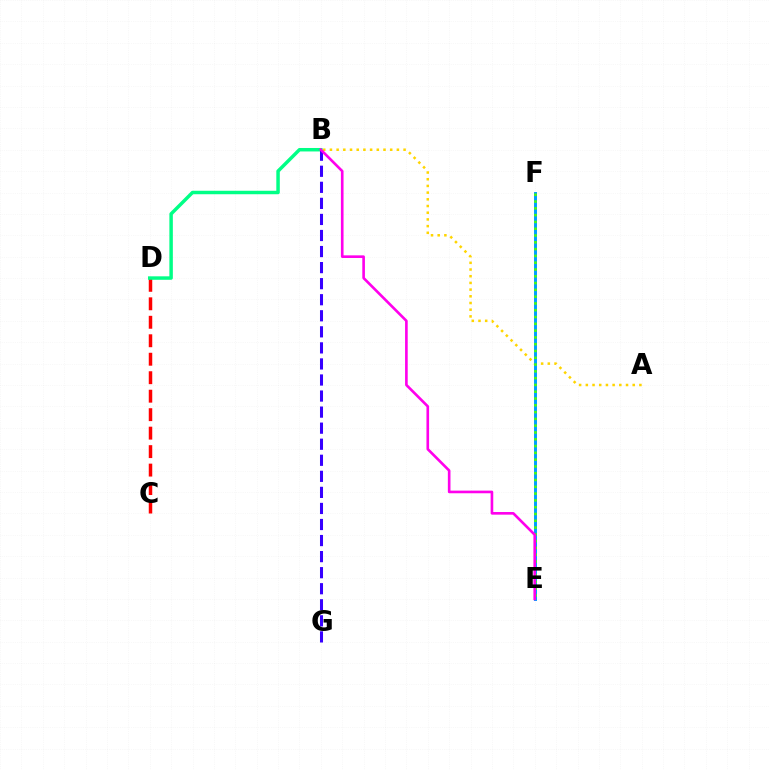{('A', 'B'): [{'color': '#ffd500', 'line_style': 'dotted', 'thickness': 1.82}], ('C', 'D'): [{'color': '#ff0000', 'line_style': 'dashed', 'thickness': 2.51}], ('B', 'D'): [{'color': '#00ff86', 'line_style': 'solid', 'thickness': 2.5}], ('E', 'F'): [{'color': '#009eff', 'line_style': 'solid', 'thickness': 2.13}, {'color': '#4fff00', 'line_style': 'dotted', 'thickness': 1.85}], ('B', 'G'): [{'color': '#3700ff', 'line_style': 'dashed', 'thickness': 2.18}], ('B', 'E'): [{'color': '#ff00ed', 'line_style': 'solid', 'thickness': 1.9}]}